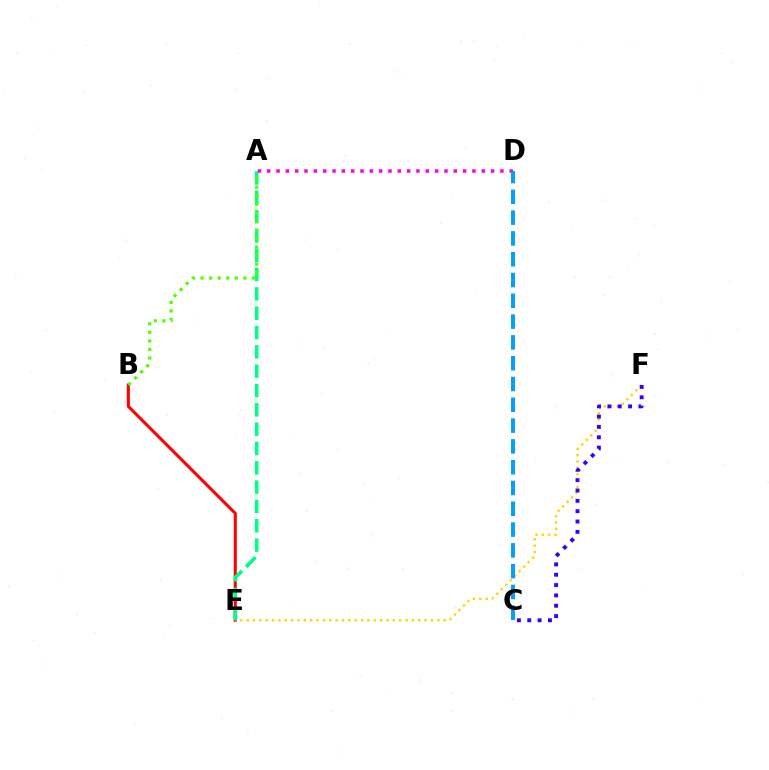{('B', 'E'): [{'color': '#ff0000', 'line_style': 'solid', 'thickness': 2.2}], ('E', 'F'): [{'color': '#ffd500', 'line_style': 'dotted', 'thickness': 1.73}], ('A', 'E'): [{'color': '#00ff86', 'line_style': 'dashed', 'thickness': 2.62}], ('A', 'D'): [{'color': '#ff00ed', 'line_style': 'dotted', 'thickness': 2.53}], ('A', 'B'): [{'color': '#4fff00', 'line_style': 'dotted', 'thickness': 2.32}], ('C', 'D'): [{'color': '#009eff', 'line_style': 'dashed', 'thickness': 2.82}], ('C', 'F'): [{'color': '#3700ff', 'line_style': 'dotted', 'thickness': 2.81}]}